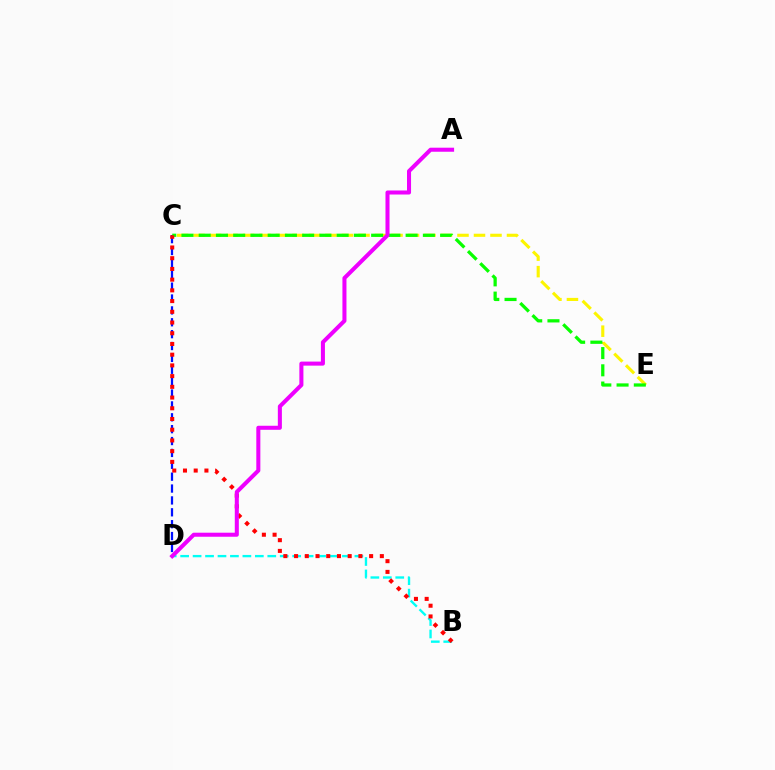{('B', 'D'): [{'color': '#00fff6', 'line_style': 'dashed', 'thickness': 1.69}], ('C', 'D'): [{'color': '#0010ff', 'line_style': 'dashed', 'thickness': 1.61}], ('C', 'E'): [{'color': '#fcf500', 'line_style': 'dashed', 'thickness': 2.24}, {'color': '#08ff00', 'line_style': 'dashed', 'thickness': 2.34}], ('B', 'C'): [{'color': '#ff0000', 'line_style': 'dotted', 'thickness': 2.91}], ('A', 'D'): [{'color': '#ee00ff', 'line_style': 'solid', 'thickness': 2.91}]}